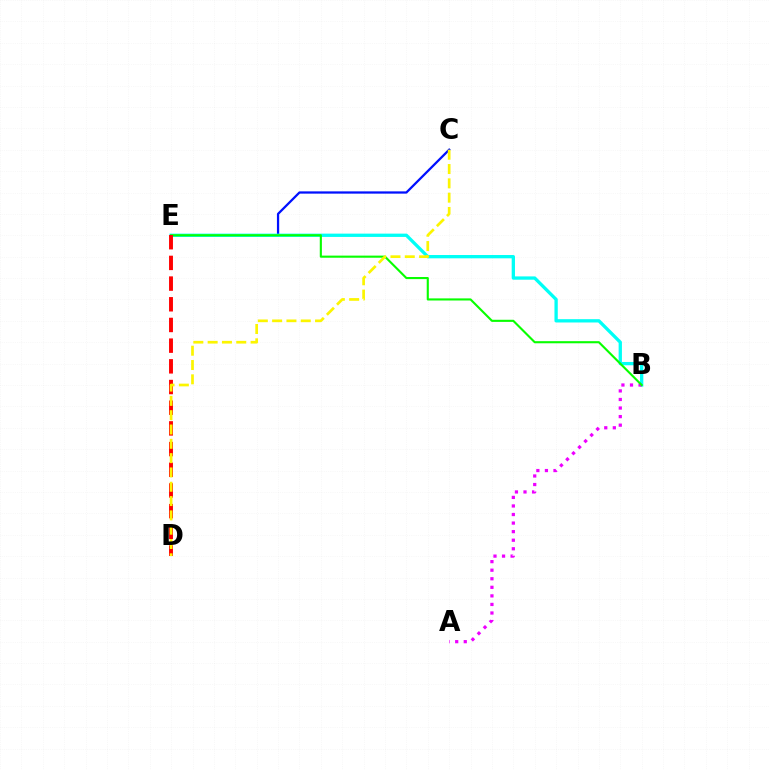{('C', 'E'): [{'color': '#0010ff', 'line_style': 'solid', 'thickness': 1.63}], ('B', 'E'): [{'color': '#00fff6', 'line_style': 'solid', 'thickness': 2.38}, {'color': '#08ff00', 'line_style': 'solid', 'thickness': 1.52}], ('A', 'B'): [{'color': '#ee00ff', 'line_style': 'dotted', 'thickness': 2.33}], ('D', 'E'): [{'color': '#ff0000', 'line_style': 'dashed', 'thickness': 2.81}], ('C', 'D'): [{'color': '#fcf500', 'line_style': 'dashed', 'thickness': 1.94}]}